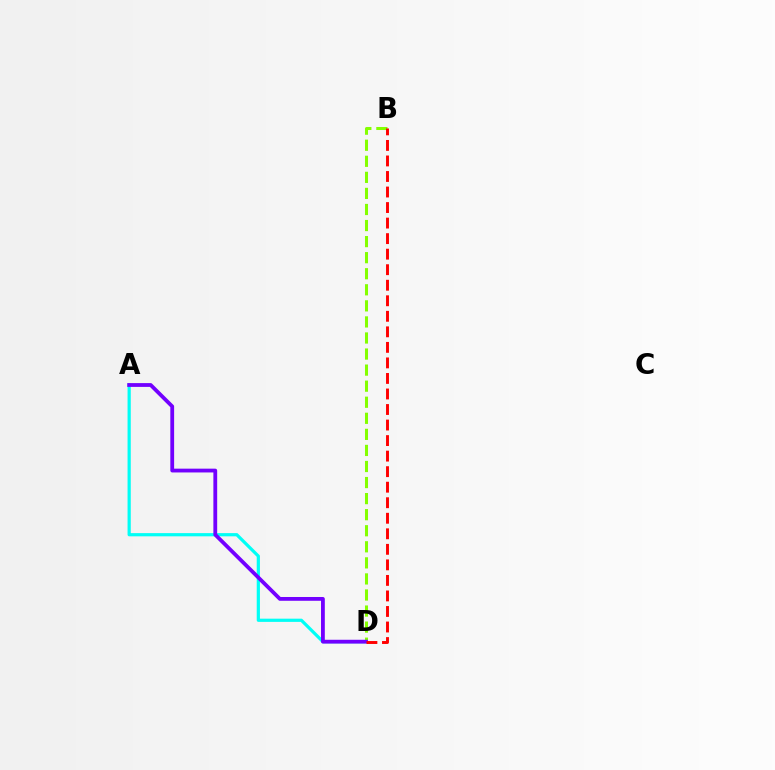{('B', 'D'): [{'color': '#84ff00', 'line_style': 'dashed', 'thickness': 2.18}, {'color': '#ff0000', 'line_style': 'dashed', 'thickness': 2.11}], ('A', 'D'): [{'color': '#00fff6', 'line_style': 'solid', 'thickness': 2.31}, {'color': '#7200ff', 'line_style': 'solid', 'thickness': 2.73}]}